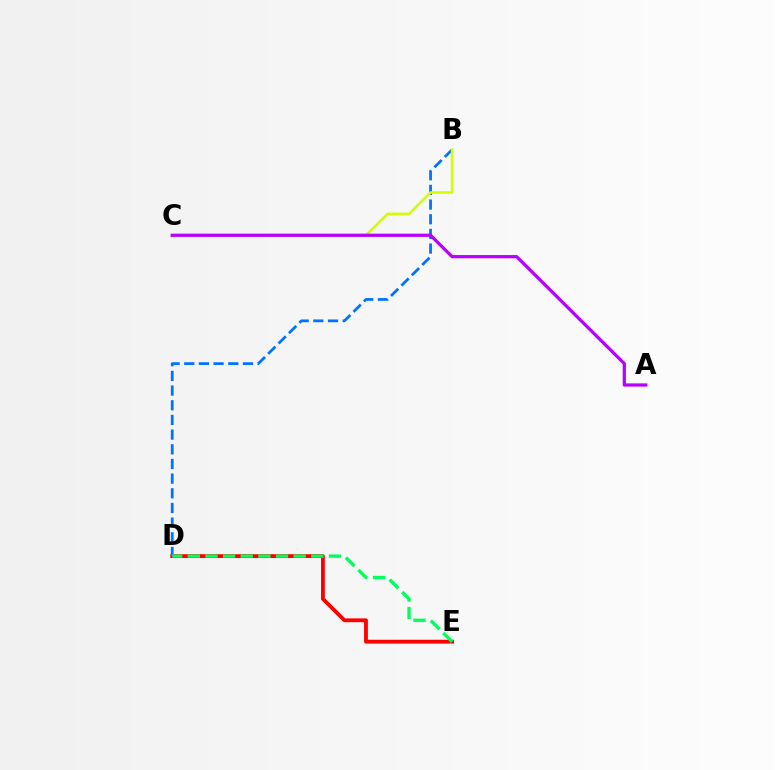{('D', 'E'): [{'color': '#ff0000', 'line_style': 'solid', 'thickness': 2.74}, {'color': '#00ff5c', 'line_style': 'dashed', 'thickness': 2.4}], ('B', 'D'): [{'color': '#0074ff', 'line_style': 'dashed', 'thickness': 1.99}], ('B', 'C'): [{'color': '#d1ff00', 'line_style': 'solid', 'thickness': 1.85}], ('A', 'C'): [{'color': '#b900ff', 'line_style': 'solid', 'thickness': 2.33}]}